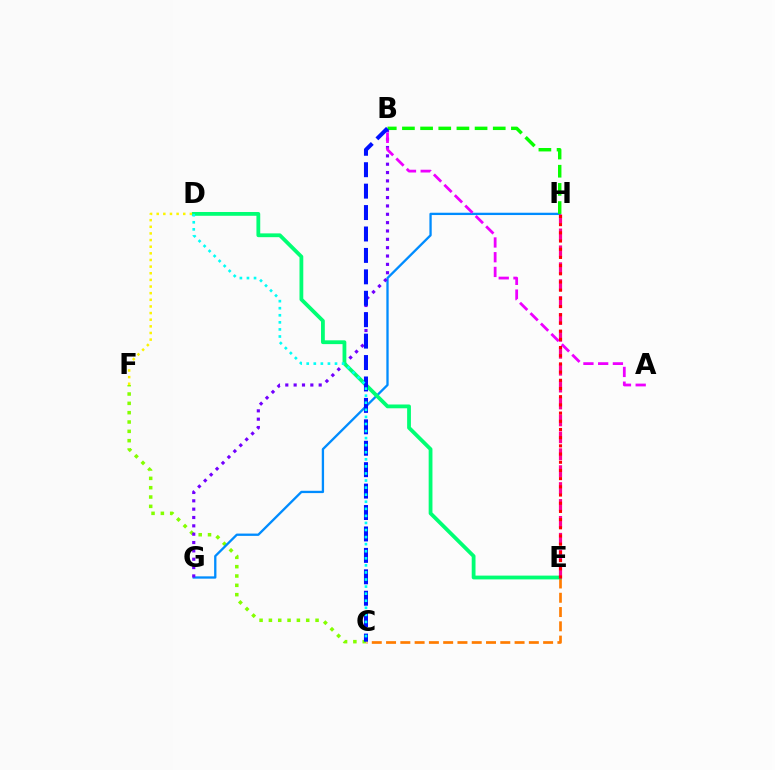{('C', 'E'): [{'color': '#ff7c00', 'line_style': 'dashed', 'thickness': 1.94}], ('C', 'F'): [{'color': '#84ff00', 'line_style': 'dotted', 'thickness': 2.53}], ('G', 'H'): [{'color': '#008cff', 'line_style': 'solid', 'thickness': 1.66}], ('B', 'G'): [{'color': '#7200ff', 'line_style': 'dotted', 'thickness': 2.27}], ('B', 'H'): [{'color': '#08ff00', 'line_style': 'dashed', 'thickness': 2.47}], ('D', 'E'): [{'color': '#00ff74', 'line_style': 'solid', 'thickness': 2.73}], ('B', 'C'): [{'color': '#0010ff', 'line_style': 'dashed', 'thickness': 2.91}], ('A', 'B'): [{'color': '#ee00ff', 'line_style': 'dashed', 'thickness': 2.0}], ('E', 'H'): [{'color': '#ff0094', 'line_style': 'dashed', 'thickness': 2.3}, {'color': '#ff0000', 'line_style': 'dotted', 'thickness': 2.23}], ('D', 'F'): [{'color': '#fcf500', 'line_style': 'dotted', 'thickness': 1.8}], ('C', 'D'): [{'color': '#00fff6', 'line_style': 'dotted', 'thickness': 1.92}]}